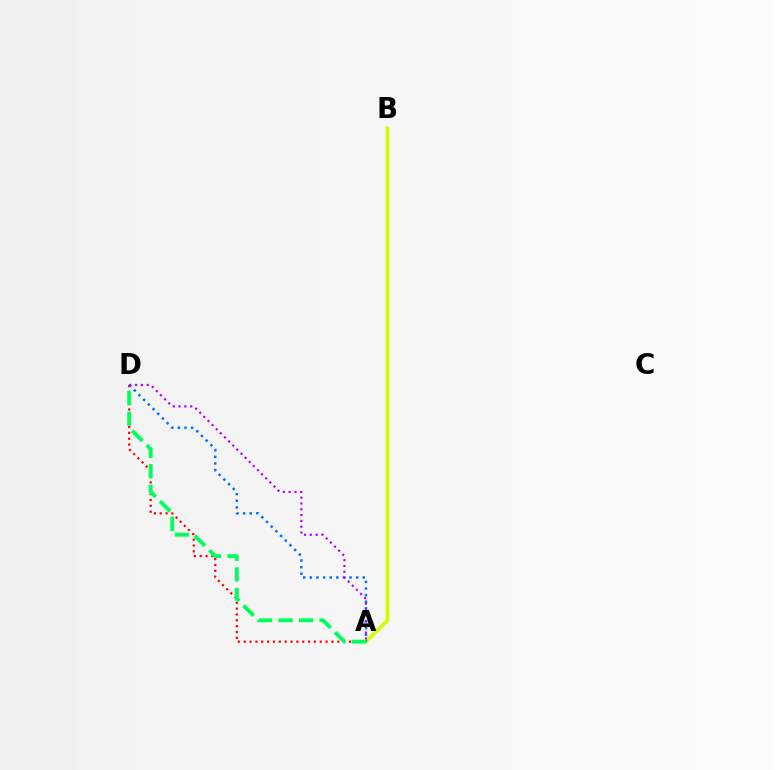{('A', 'B'): [{'color': '#d1ff00', 'line_style': 'solid', 'thickness': 2.65}], ('A', 'D'): [{'color': '#ff0000', 'line_style': 'dotted', 'thickness': 1.59}, {'color': '#0074ff', 'line_style': 'dotted', 'thickness': 1.8}, {'color': '#00ff5c', 'line_style': 'dashed', 'thickness': 2.79}, {'color': '#b900ff', 'line_style': 'dotted', 'thickness': 1.58}]}